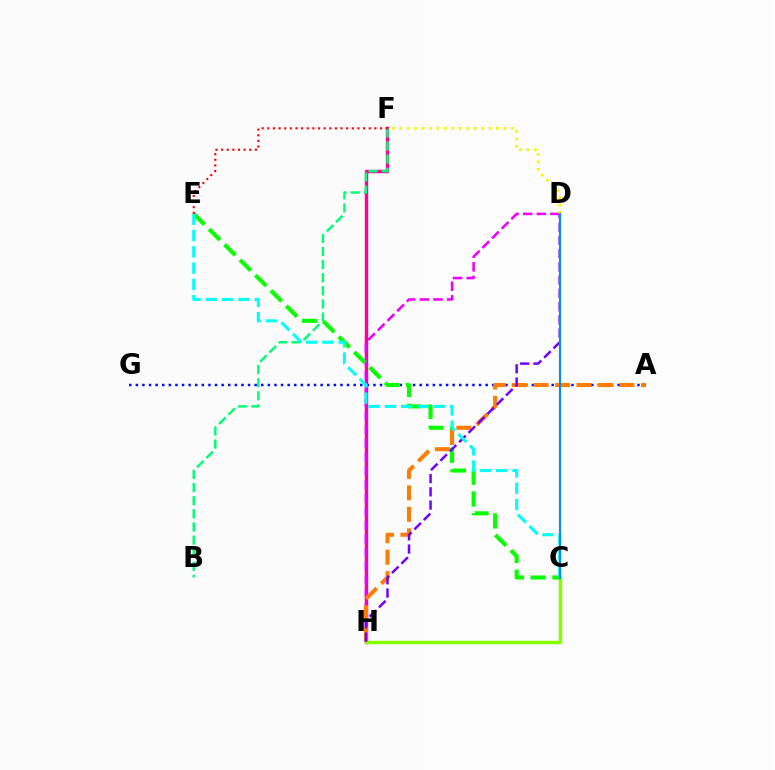{('A', 'G'): [{'color': '#0010ff', 'line_style': 'dotted', 'thickness': 1.79}], ('F', 'H'): [{'color': '#ff0094', 'line_style': 'solid', 'thickness': 2.46}], ('D', 'H'): [{'color': '#ee00ff', 'line_style': 'dashed', 'thickness': 1.85}, {'color': '#7200ff', 'line_style': 'dashed', 'thickness': 1.8}], ('C', 'H'): [{'color': '#84ff00', 'line_style': 'solid', 'thickness': 2.49}], ('B', 'F'): [{'color': '#00ff74', 'line_style': 'dashed', 'thickness': 1.78}], ('C', 'E'): [{'color': '#08ff00', 'line_style': 'dashed', 'thickness': 2.95}, {'color': '#00fff6', 'line_style': 'dashed', 'thickness': 2.21}], ('D', 'F'): [{'color': '#fcf500', 'line_style': 'dotted', 'thickness': 2.02}], ('A', 'H'): [{'color': '#ff7c00', 'line_style': 'dashed', 'thickness': 2.92}], ('C', 'D'): [{'color': '#008cff', 'line_style': 'solid', 'thickness': 1.53}], ('E', 'F'): [{'color': '#ff0000', 'line_style': 'dotted', 'thickness': 1.53}]}